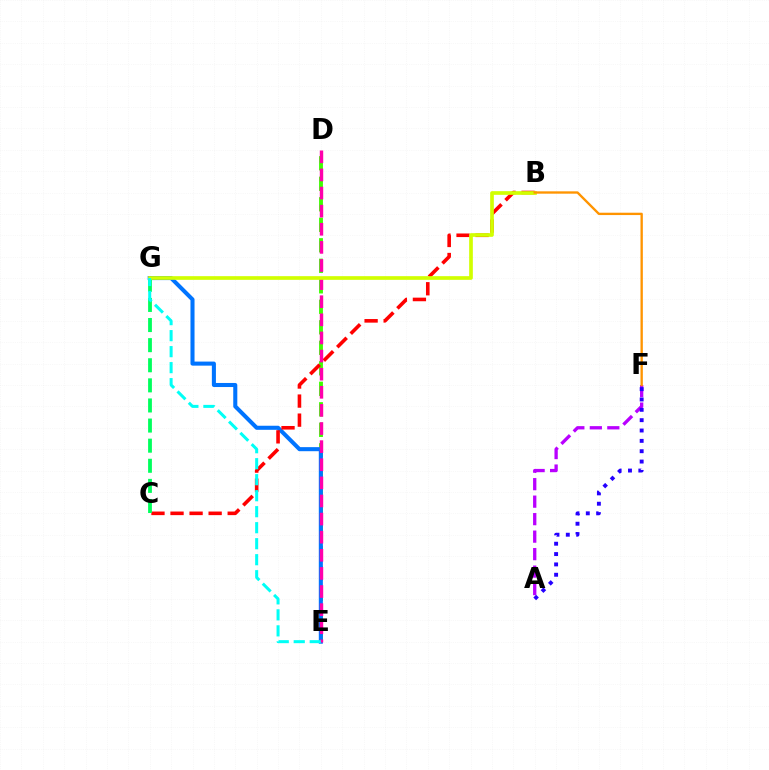{('A', 'F'): [{'color': '#b900ff', 'line_style': 'dashed', 'thickness': 2.38}, {'color': '#2500ff', 'line_style': 'dotted', 'thickness': 2.81}], ('D', 'E'): [{'color': '#3dff00', 'line_style': 'dashed', 'thickness': 2.79}, {'color': '#ff00ac', 'line_style': 'dashed', 'thickness': 2.46}], ('E', 'G'): [{'color': '#0074ff', 'line_style': 'solid', 'thickness': 2.92}, {'color': '#00fff6', 'line_style': 'dashed', 'thickness': 2.17}], ('B', 'C'): [{'color': '#ff0000', 'line_style': 'dashed', 'thickness': 2.59}], ('C', 'G'): [{'color': '#00ff5c', 'line_style': 'dashed', 'thickness': 2.73}], ('B', 'G'): [{'color': '#d1ff00', 'line_style': 'solid', 'thickness': 2.65}], ('B', 'F'): [{'color': '#ff9400', 'line_style': 'solid', 'thickness': 1.69}]}